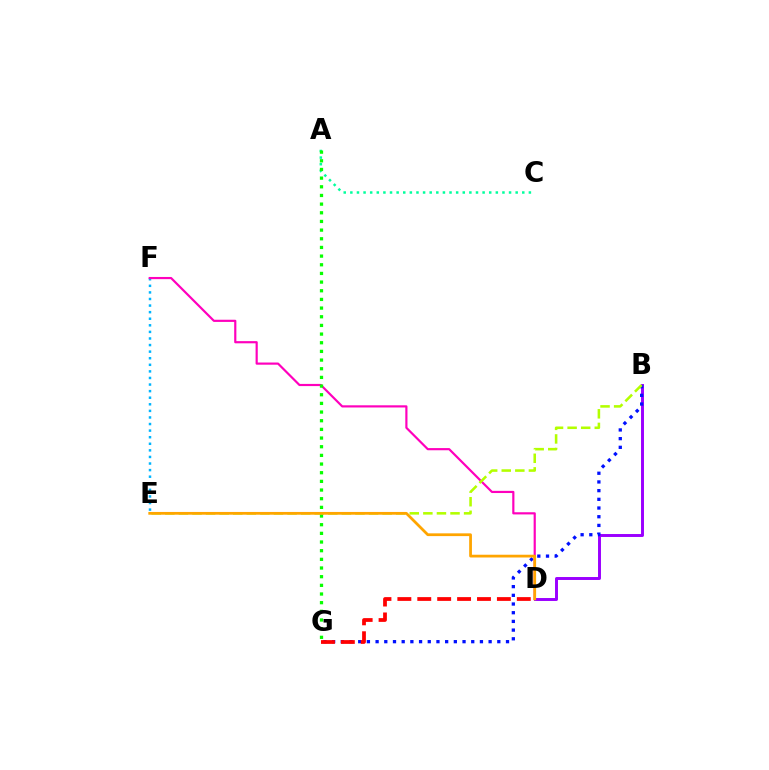{('A', 'C'): [{'color': '#00ff9d', 'line_style': 'dotted', 'thickness': 1.8}], ('E', 'F'): [{'color': '#00b5ff', 'line_style': 'dotted', 'thickness': 1.79}], ('B', 'D'): [{'color': '#9b00ff', 'line_style': 'solid', 'thickness': 2.12}], ('B', 'G'): [{'color': '#0010ff', 'line_style': 'dotted', 'thickness': 2.36}], ('D', 'G'): [{'color': '#ff0000', 'line_style': 'dashed', 'thickness': 2.7}], ('D', 'F'): [{'color': '#ff00bd', 'line_style': 'solid', 'thickness': 1.57}], ('B', 'E'): [{'color': '#b3ff00', 'line_style': 'dashed', 'thickness': 1.84}], ('A', 'G'): [{'color': '#08ff00', 'line_style': 'dotted', 'thickness': 2.35}], ('D', 'E'): [{'color': '#ffa500', 'line_style': 'solid', 'thickness': 1.99}]}